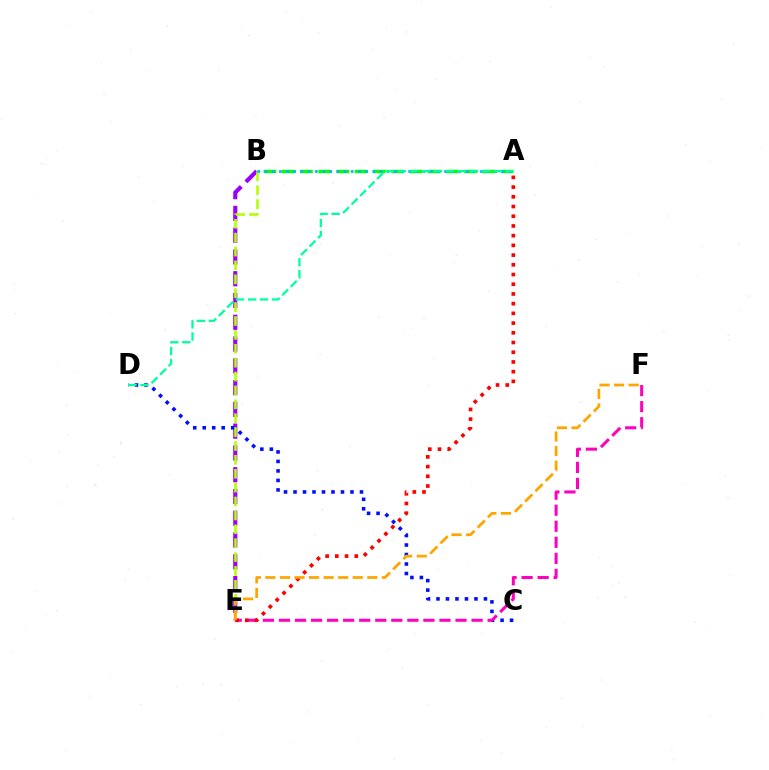{('B', 'E'): [{'color': '#9b00ff', 'line_style': 'dashed', 'thickness': 2.96}, {'color': '#b3ff00', 'line_style': 'dashed', 'thickness': 1.89}], ('A', 'B'): [{'color': '#08ff00', 'line_style': 'dashed', 'thickness': 2.48}, {'color': '#00b5ff', 'line_style': 'dotted', 'thickness': 1.95}], ('C', 'D'): [{'color': '#0010ff', 'line_style': 'dotted', 'thickness': 2.58}], ('E', 'F'): [{'color': '#ff00bd', 'line_style': 'dashed', 'thickness': 2.18}, {'color': '#ffa500', 'line_style': 'dashed', 'thickness': 1.98}], ('A', 'E'): [{'color': '#ff0000', 'line_style': 'dotted', 'thickness': 2.64}], ('A', 'D'): [{'color': '#00ff9d', 'line_style': 'dashed', 'thickness': 1.63}]}